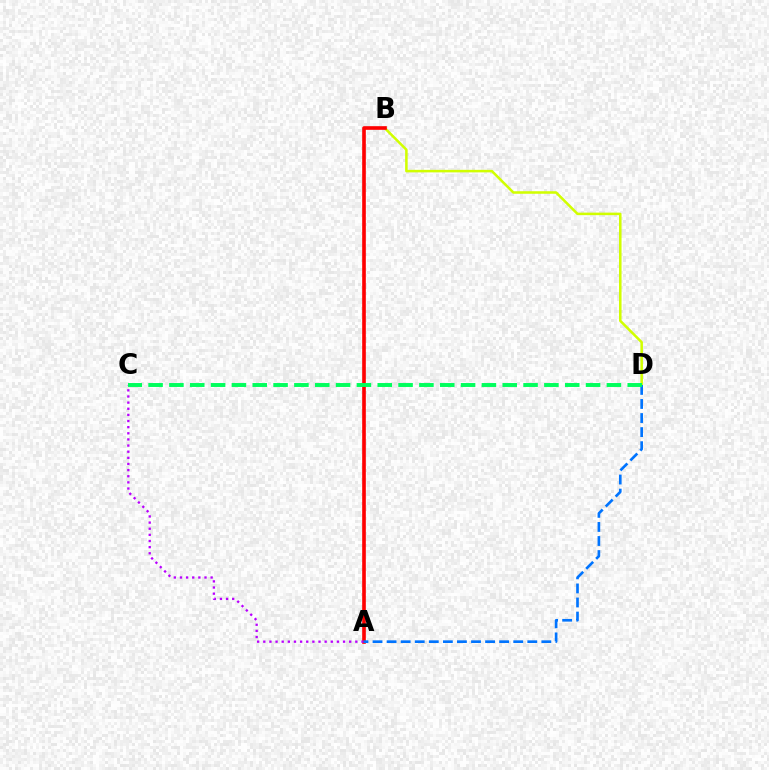{('B', 'D'): [{'color': '#d1ff00', 'line_style': 'solid', 'thickness': 1.82}], ('A', 'B'): [{'color': '#ff0000', 'line_style': 'solid', 'thickness': 2.62}], ('A', 'C'): [{'color': '#b900ff', 'line_style': 'dotted', 'thickness': 1.67}], ('A', 'D'): [{'color': '#0074ff', 'line_style': 'dashed', 'thickness': 1.91}], ('C', 'D'): [{'color': '#00ff5c', 'line_style': 'dashed', 'thickness': 2.83}]}